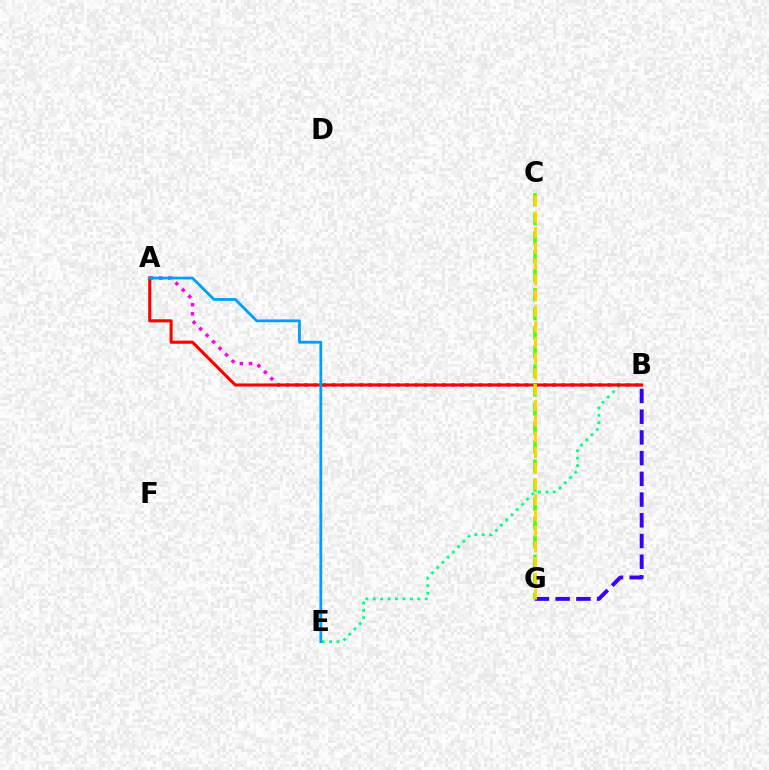{('A', 'B'): [{'color': '#ff00ed', 'line_style': 'dotted', 'thickness': 2.5}, {'color': '#ff0000', 'line_style': 'solid', 'thickness': 2.22}], ('B', 'E'): [{'color': '#00ff86', 'line_style': 'dotted', 'thickness': 2.01}], ('C', 'G'): [{'color': '#4fff00', 'line_style': 'dashed', 'thickness': 2.59}, {'color': '#ffd500', 'line_style': 'dashed', 'thickness': 2.13}], ('B', 'G'): [{'color': '#3700ff', 'line_style': 'dashed', 'thickness': 2.81}], ('A', 'E'): [{'color': '#009eff', 'line_style': 'solid', 'thickness': 2.0}]}